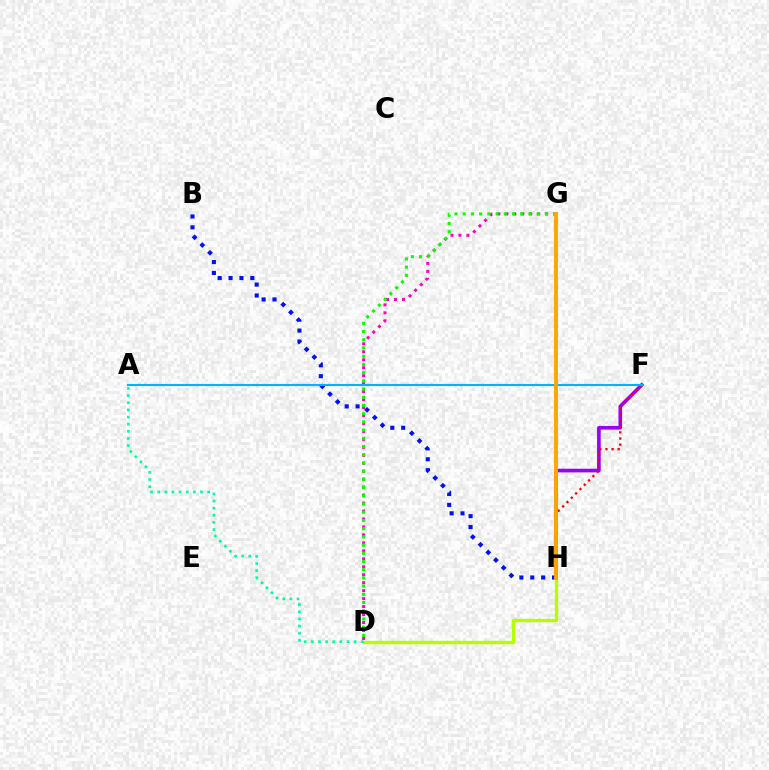{('D', 'H'): [{'color': '#b3ff00', 'line_style': 'solid', 'thickness': 2.43}], ('B', 'H'): [{'color': '#0010ff', 'line_style': 'dotted', 'thickness': 2.96}], ('F', 'H'): [{'color': '#9b00ff', 'line_style': 'solid', 'thickness': 2.63}, {'color': '#ff0000', 'line_style': 'dotted', 'thickness': 1.66}], ('D', 'G'): [{'color': '#ff00bd', 'line_style': 'dotted', 'thickness': 2.16}, {'color': '#08ff00', 'line_style': 'dotted', 'thickness': 2.23}], ('A', 'F'): [{'color': '#00b5ff', 'line_style': 'solid', 'thickness': 1.52}], ('G', 'H'): [{'color': '#ffa500', 'line_style': 'solid', 'thickness': 2.77}], ('A', 'D'): [{'color': '#00ff9d', 'line_style': 'dotted', 'thickness': 1.94}]}